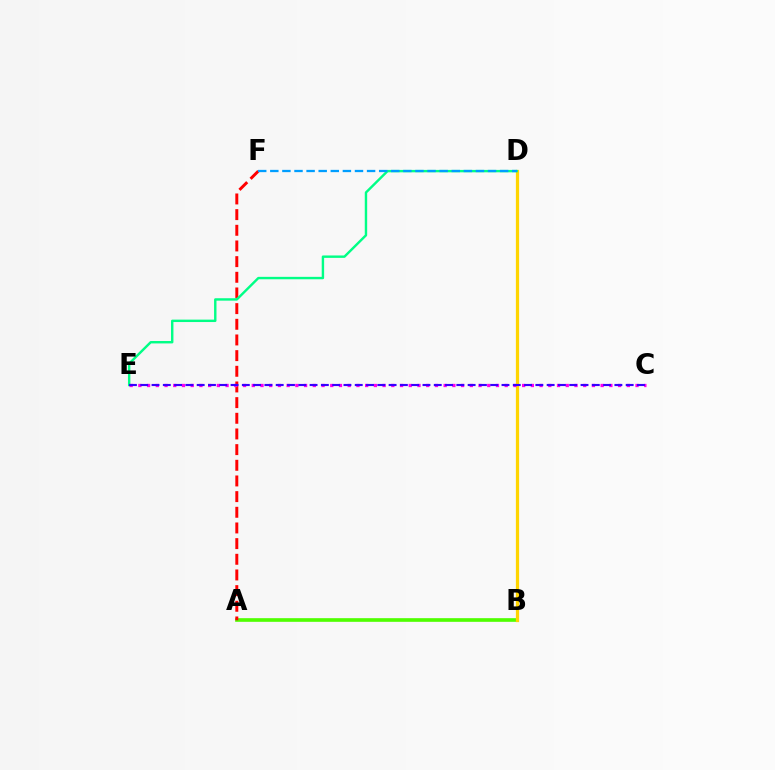{('A', 'B'): [{'color': '#4fff00', 'line_style': 'solid', 'thickness': 2.63}], ('A', 'F'): [{'color': '#ff0000', 'line_style': 'dashed', 'thickness': 2.13}], ('B', 'D'): [{'color': '#ffd500', 'line_style': 'solid', 'thickness': 2.33}], ('C', 'E'): [{'color': '#ff00ed', 'line_style': 'dotted', 'thickness': 2.37}, {'color': '#3700ff', 'line_style': 'dashed', 'thickness': 1.53}], ('D', 'E'): [{'color': '#00ff86', 'line_style': 'solid', 'thickness': 1.74}], ('D', 'F'): [{'color': '#009eff', 'line_style': 'dashed', 'thickness': 1.64}]}